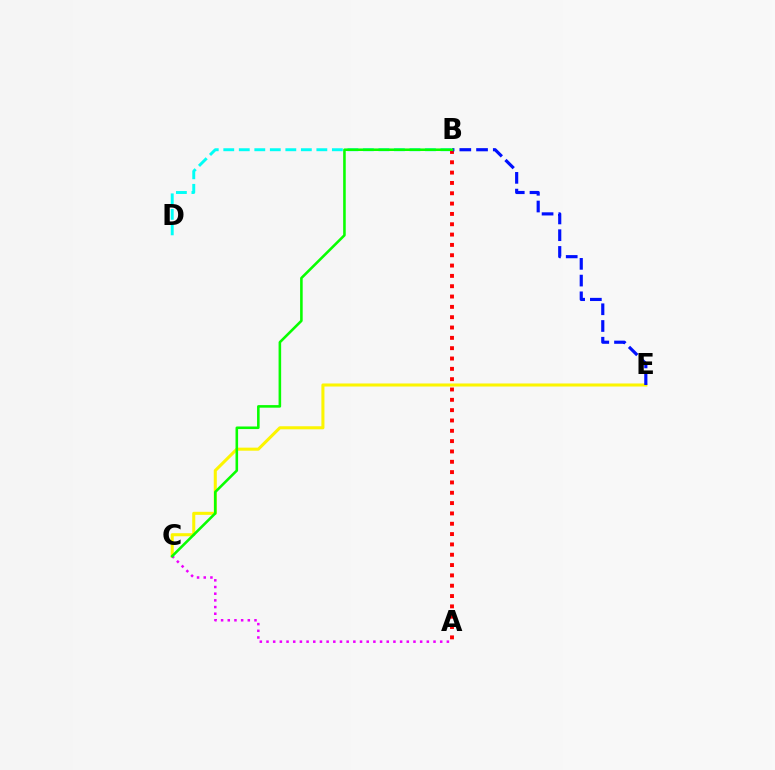{('B', 'D'): [{'color': '#00fff6', 'line_style': 'dashed', 'thickness': 2.11}], ('A', 'B'): [{'color': '#ff0000', 'line_style': 'dotted', 'thickness': 2.81}], ('C', 'E'): [{'color': '#fcf500', 'line_style': 'solid', 'thickness': 2.2}], ('A', 'C'): [{'color': '#ee00ff', 'line_style': 'dotted', 'thickness': 1.82}], ('B', 'E'): [{'color': '#0010ff', 'line_style': 'dashed', 'thickness': 2.27}], ('B', 'C'): [{'color': '#08ff00', 'line_style': 'solid', 'thickness': 1.86}]}